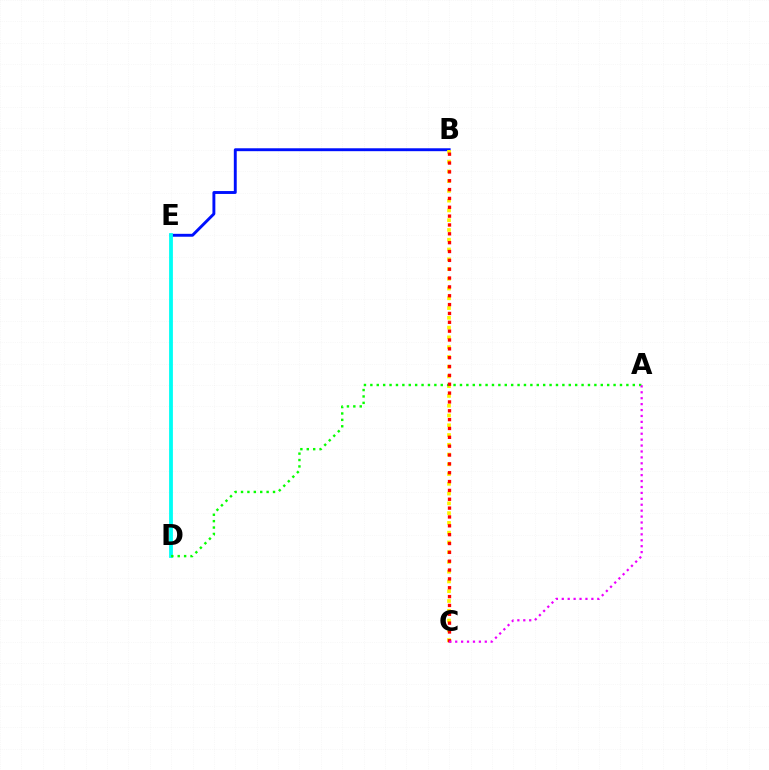{('B', 'E'): [{'color': '#0010ff', 'line_style': 'solid', 'thickness': 2.09}], ('B', 'C'): [{'color': '#fcf500', 'line_style': 'dotted', 'thickness': 2.65}, {'color': '#ff0000', 'line_style': 'dotted', 'thickness': 2.4}], ('D', 'E'): [{'color': '#00fff6', 'line_style': 'solid', 'thickness': 2.73}], ('A', 'D'): [{'color': '#08ff00', 'line_style': 'dotted', 'thickness': 1.74}], ('A', 'C'): [{'color': '#ee00ff', 'line_style': 'dotted', 'thickness': 1.61}]}